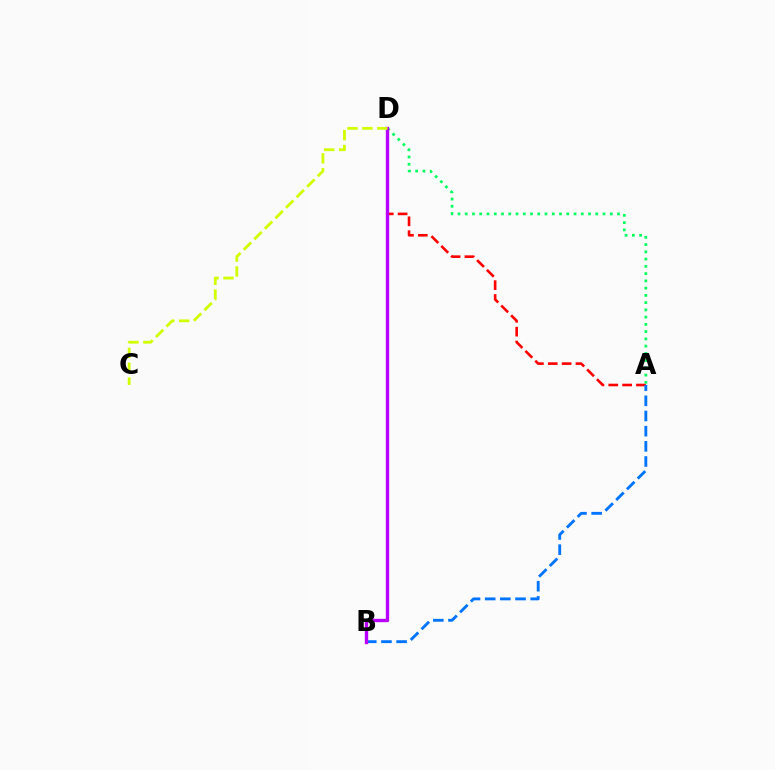{('A', 'D'): [{'color': '#ff0000', 'line_style': 'dashed', 'thickness': 1.88}, {'color': '#00ff5c', 'line_style': 'dotted', 'thickness': 1.97}], ('A', 'B'): [{'color': '#0074ff', 'line_style': 'dashed', 'thickness': 2.06}], ('B', 'D'): [{'color': '#b900ff', 'line_style': 'solid', 'thickness': 2.42}], ('C', 'D'): [{'color': '#d1ff00', 'line_style': 'dashed', 'thickness': 2.02}]}